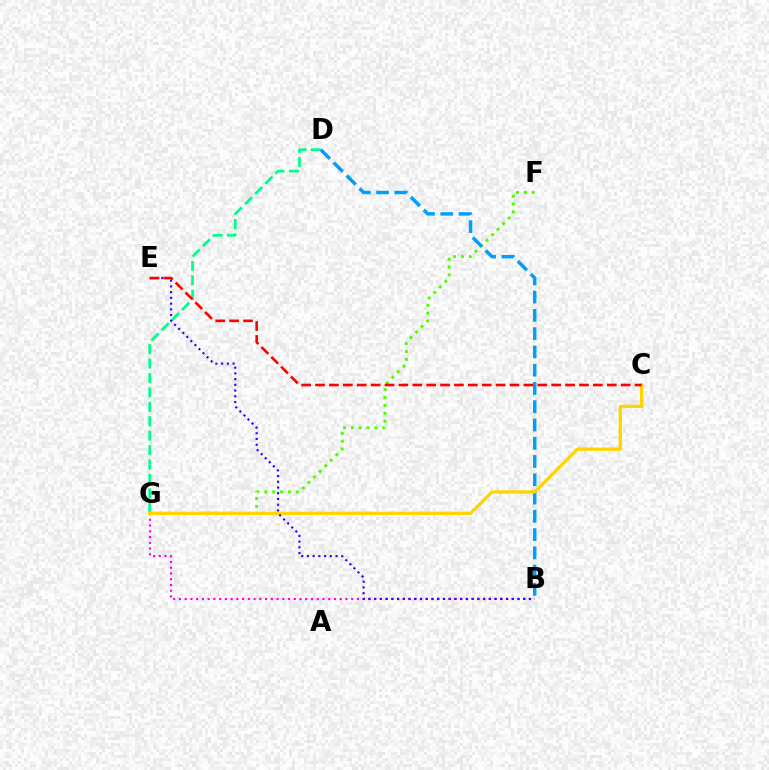{('B', 'G'): [{'color': '#ff00ed', 'line_style': 'dotted', 'thickness': 1.56}], ('F', 'G'): [{'color': '#4fff00', 'line_style': 'dotted', 'thickness': 2.13}], ('D', 'G'): [{'color': '#00ff86', 'line_style': 'dashed', 'thickness': 1.96}], ('B', 'D'): [{'color': '#009eff', 'line_style': 'dashed', 'thickness': 2.48}], ('C', 'G'): [{'color': '#ffd500', 'line_style': 'solid', 'thickness': 2.36}], ('B', 'E'): [{'color': '#3700ff', 'line_style': 'dotted', 'thickness': 1.56}], ('C', 'E'): [{'color': '#ff0000', 'line_style': 'dashed', 'thickness': 1.89}]}